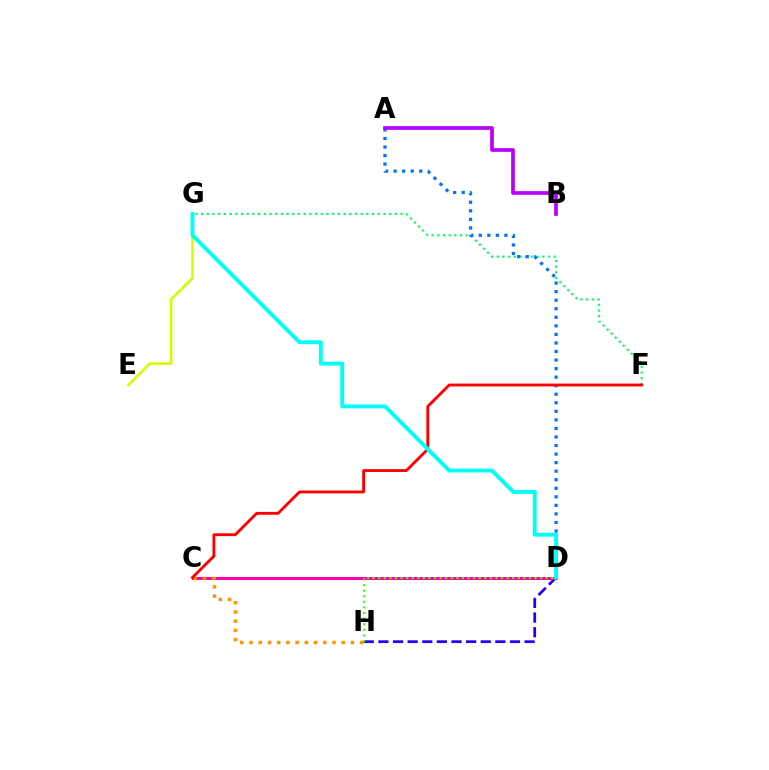{('E', 'G'): [{'color': '#d1ff00', 'line_style': 'solid', 'thickness': 1.86}], ('D', 'H'): [{'color': '#2500ff', 'line_style': 'dashed', 'thickness': 1.99}, {'color': '#3dff00', 'line_style': 'dotted', 'thickness': 1.52}], ('F', 'G'): [{'color': '#00ff5c', 'line_style': 'dotted', 'thickness': 1.55}], ('A', 'D'): [{'color': '#0074ff', 'line_style': 'dotted', 'thickness': 2.32}], ('C', 'D'): [{'color': '#ff00ac', 'line_style': 'solid', 'thickness': 2.16}], ('C', 'H'): [{'color': '#ff9400', 'line_style': 'dotted', 'thickness': 2.5}], ('C', 'F'): [{'color': '#ff0000', 'line_style': 'solid', 'thickness': 2.05}], ('D', 'G'): [{'color': '#00fff6', 'line_style': 'solid', 'thickness': 2.79}], ('A', 'B'): [{'color': '#b900ff', 'line_style': 'solid', 'thickness': 2.65}]}